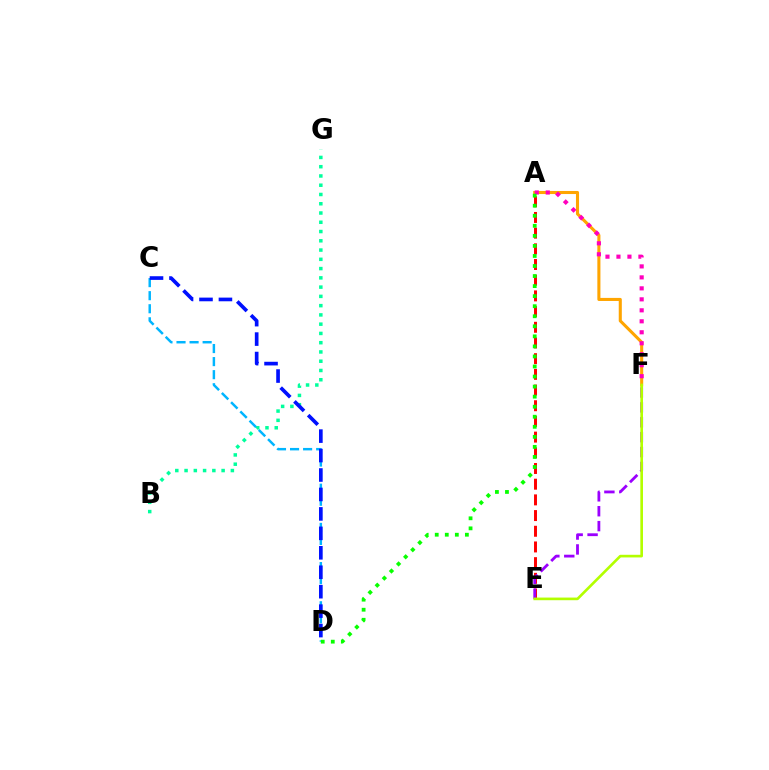{('A', 'E'): [{'color': '#ff0000', 'line_style': 'dashed', 'thickness': 2.13}], ('E', 'F'): [{'color': '#9b00ff', 'line_style': 'dashed', 'thickness': 2.02}, {'color': '#b3ff00', 'line_style': 'solid', 'thickness': 1.91}], ('A', 'F'): [{'color': '#ffa500', 'line_style': 'solid', 'thickness': 2.21}, {'color': '#ff00bd', 'line_style': 'dotted', 'thickness': 2.98}], ('B', 'G'): [{'color': '#00ff9d', 'line_style': 'dotted', 'thickness': 2.52}], ('C', 'D'): [{'color': '#00b5ff', 'line_style': 'dashed', 'thickness': 1.77}, {'color': '#0010ff', 'line_style': 'dashed', 'thickness': 2.64}], ('A', 'D'): [{'color': '#08ff00', 'line_style': 'dotted', 'thickness': 2.73}]}